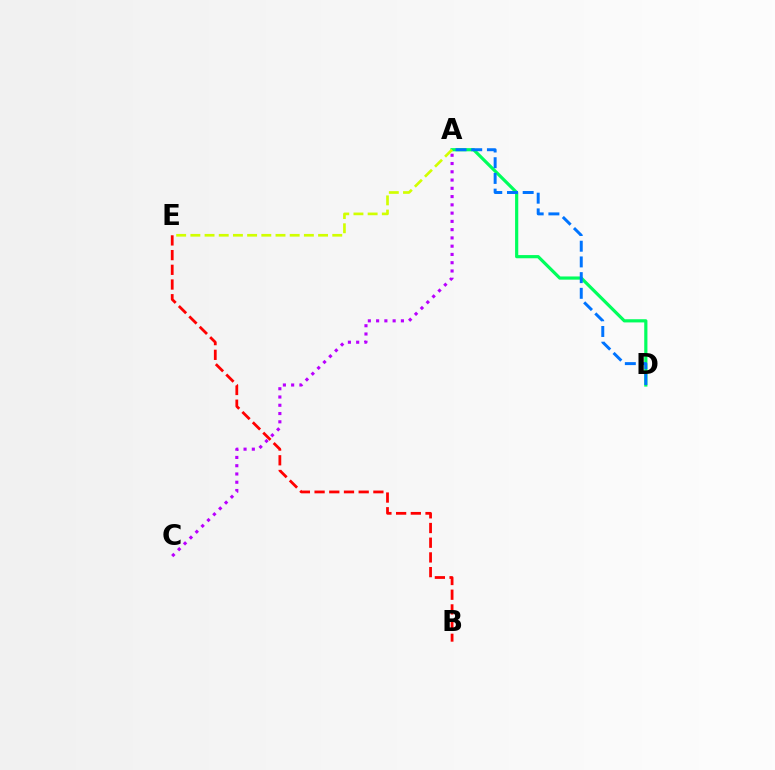{('A', 'D'): [{'color': '#00ff5c', 'line_style': 'solid', 'thickness': 2.29}, {'color': '#0074ff', 'line_style': 'dashed', 'thickness': 2.13}], ('A', 'C'): [{'color': '#b900ff', 'line_style': 'dotted', 'thickness': 2.25}], ('A', 'E'): [{'color': '#d1ff00', 'line_style': 'dashed', 'thickness': 1.93}], ('B', 'E'): [{'color': '#ff0000', 'line_style': 'dashed', 'thickness': 2.0}]}